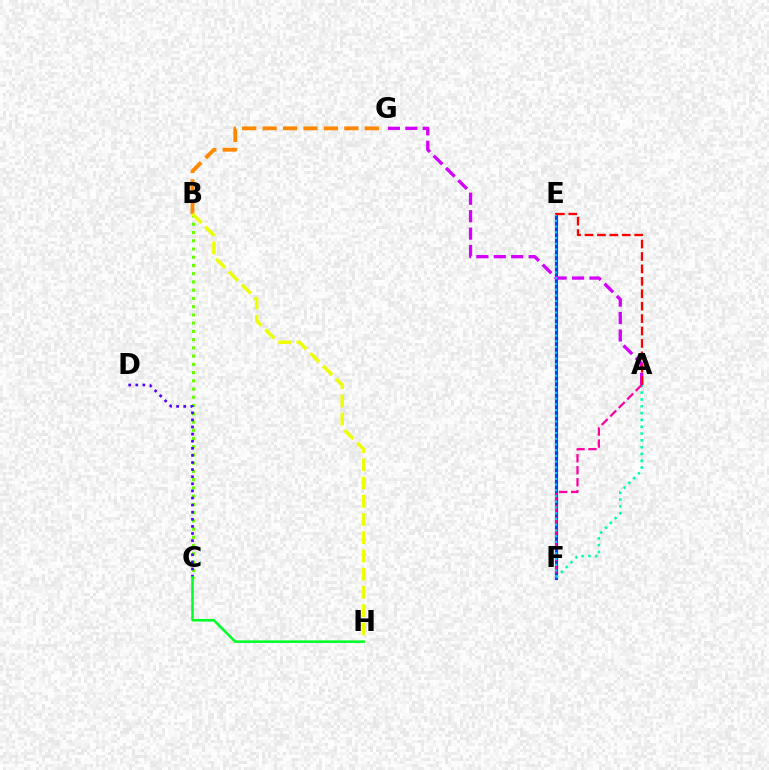{('E', 'F'): [{'color': '#003fff', 'line_style': 'solid', 'thickness': 2.26}, {'color': '#00c7ff', 'line_style': 'dotted', 'thickness': 1.56}], ('A', 'F'): [{'color': '#00ffaf', 'line_style': 'dotted', 'thickness': 1.85}, {'color': '#ff00a0', 'line_style': 'dashed', 'thickness': 1.63}], ('B', 'G'): [{'color': '#ff8800', 'line_style': 'dashed', 'thickness': 2.78}], ('B', 'C'): [{'color': '#66ff00', 'line_style': 'dotted', 'thickness': 2.24}], ('C', 'D'): [{'color': '#4f00ff', 'line_style': 'dotted', 'thickness': 1.93}], ('A', 'G'): [{'color': '#d600ff', 'line_style': 'dashed', 'thickness': 2.37}], ('A', 'E'): [{'color': '#ff0000', 'line_style': 'dashed', 'thickness': 1.69}], ('B', 'H'): [{'color': '#eeff00', 'line_style': 'dashed', 'thickness': 2.48}], ('C', 'H'): [{'color': '#00ff27', 'line_style': 'solid', 'thickness': 1.84}]}